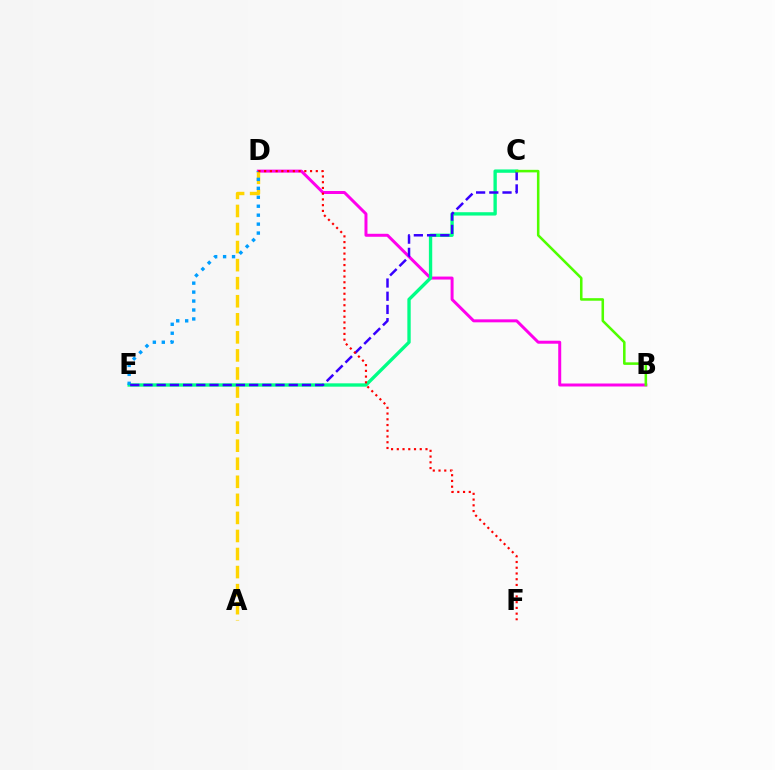{('B', 'D'): [{'color': '#ff00ed', 'line_style': 'solid', 'thickness': 2.15}], ('A', 'D'): [{'color': '#ffd500', 'line_style': 'dashed', 'thickness': 2.45}], ('C', 'E'): [{'color': '#00ff86', 'line_style': 'solid', 'thickness': 2.41}, {'color': '#3700ff', 'line_style': 'dashed', 'thickness': 1.79}], ('D', 'E'): [{'color': '#009eff', 'line_style': 'dotted', 'thickness': 2.43}], ('B', 'C'): [{'color': '#4fff00', 'line_style': 'solid', 'thickness': 1.83}], ('D', 'F'): [{'color': '#ff0000', 'line_style': 'dotted', 'thickness': 1.56}]}